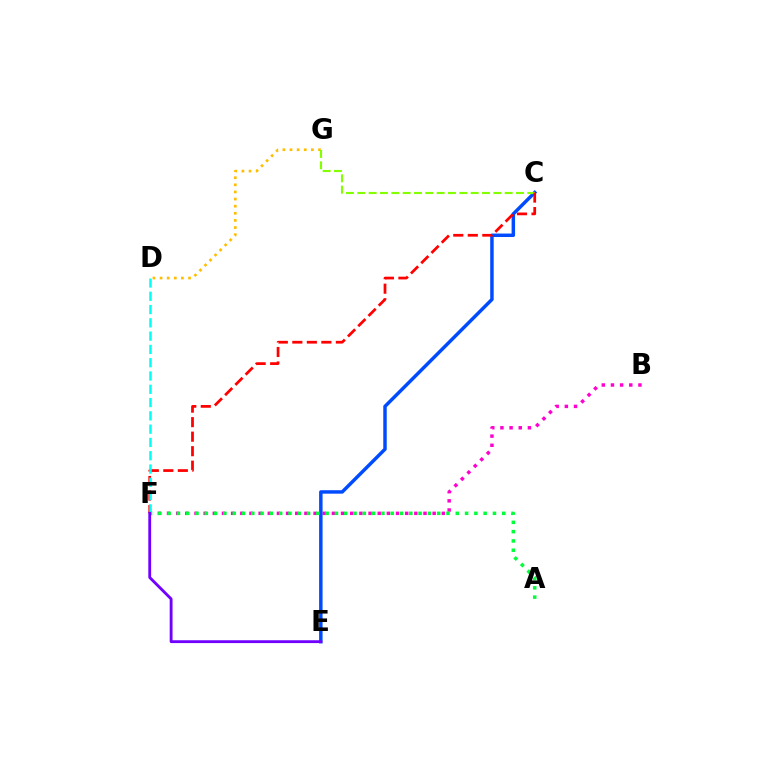{('B', 'F'): [{'color': '#ff00cf', 'line_style': 'dotted', 'thickness': 2.49}], ('C', 'E'): [{'color': '#004bff', 'line_style': 'solid', 'thickness': 2.49}], ('D', 'G'): [{'color': '#ffbd00', 'line_style': 'dotted', 'thickness': 1.93}], ('C', 'G'): [{'color': '#84ff00', 'line_style': 'dashed', 'thickness': 1.54}], ('C', 'F'): [{'color': '#ff0000', 'line_style': 'dashed', 'thickness': 1.97}], ('A', 'F'): [{'color': '#00ff39', 'line_style': 'dotted', 'thickness': 2.53}], ('D', 'F'): [{'color': '#00fff6', 'line_style': 'dashed', 'thickness': 1.8}], ('E', 'F'): [{'color': '#7200ff', 'line_style': 'solid', 'thickness': 2.04}]}